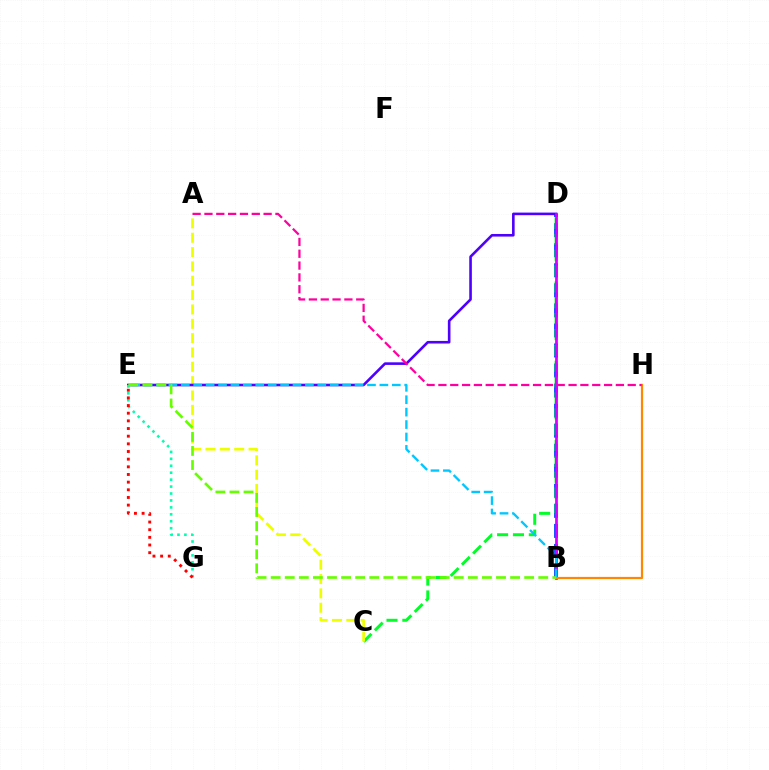{('B', 'D'): [{'color': '#003fff', 'line_style': 'dashed', 'thickness': 2.72}, {'color': '#d600ff', 'line_style': 'solid', 'thickness': 1.96}], ('C', 'D'): [{'color': '#00ff27', 'line_style': 'dashed', 'thickness': 2.15}], ('A', 'C'): [{'color': '#eeff00', 'line_style': 'dashed', 'thickness': 1.95}], ('D', 'E'): [{'color': '#4f00ff', 'line_style': 'solid', 'thickness': 1.87}], ('E', 'G'): [{'color': '#00ffaf', 'line_style': 'dotted', 'thickness': 1.88}, {'color': '#ff0000', 'line_style': 'dotted', 'thickness': 2.08}], ('B', 'H'): [{'color': '#ff8800', 'line_style': 'solid', 'thickness': 1.59}], ('B', 'E'): [{'color': '#00c7ff', 'line_style': 'dashed', 'thickness': 1.69}, {'color': '#66ff00', 'line_style': 'dashed', 'thickness': 1.91}], ('A', 'H'): [{'color': '#ff00a0', 'line_style': 'dashed', 'thickness': 1.61}]}